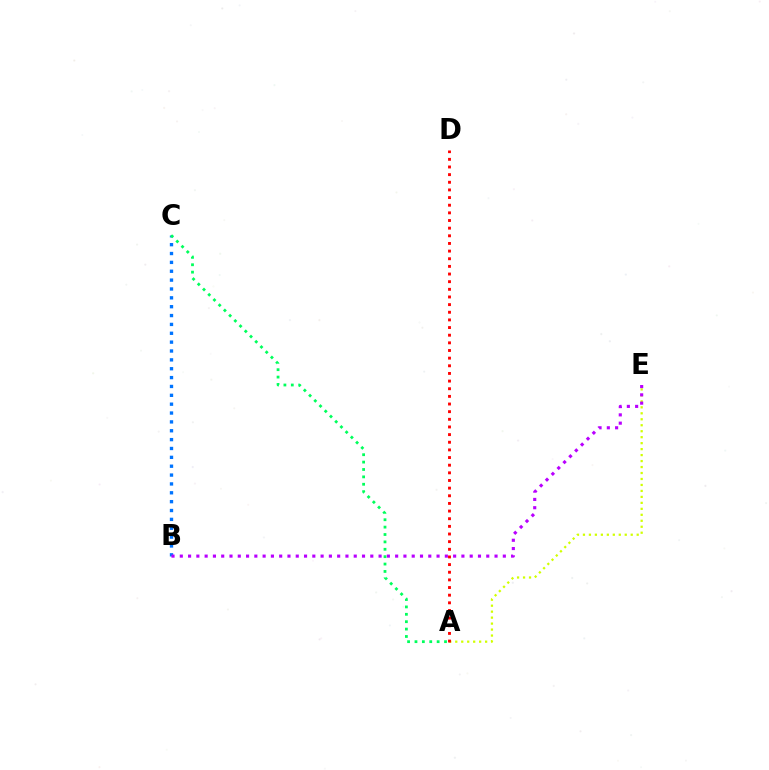{('A', 'E'): [{'color': '#d1ff00', 'line_style': 'dotted', 'thickness': 1.62}], ('B', 'C'): [{'color': '#0074ff', 'line_style': 'dotted', 'thickness': 2.41}], ('B', 'E'): [{'color': '#b900ff', 'line_style': 'dotted', 'thickness': 2.25}], ('A', 'C'): [{'color': '#00ff5c', 'line_style': 'dotted', 'thickness': 2.01}], ('A', 'D'): [{'color': '#ff0000', 'line_style': 'dotted', 'thickness': 2.08}]}